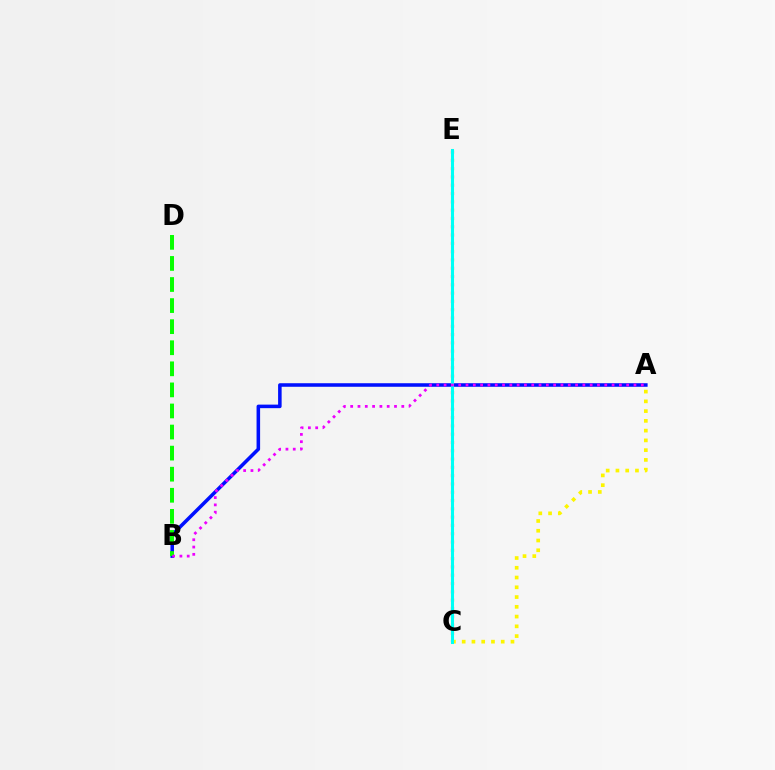{('A', 'B'): [{'color': '#0010ff', 'line_style': 'solid', 'thickness': 2.55}, {'color': '#ee00ff', 'line_style': 'dotted', 'thickness': 1.98}], ('B', 'D'): [{'color': '#08ff00', 'line_style': 'dashed', 'thickness': 2.86}], ('C', 'E'): [{'color': '#ff0000', 'line_style': 'dotted', 'thickness': 2.25}, {'color': '#00fff6', 'line_style': 'solid', 'thickness': 2.2}], ('A', 'C'): [{'color': '#fcf500', 'line_style': 'dotted', 'thickness': 2.65}]}